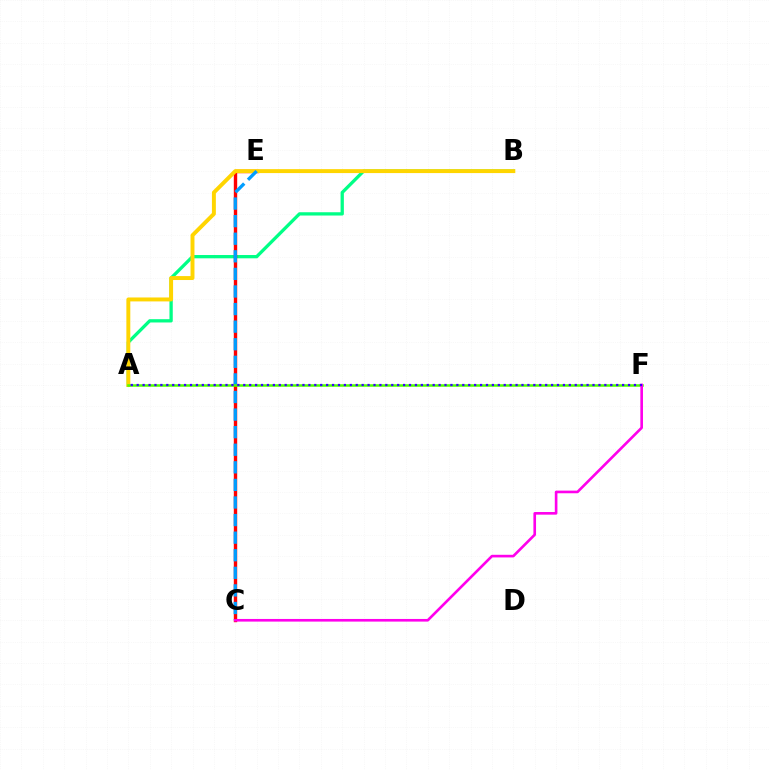{('A', 'B'): [{'color': '#00ff86', 'line_style': 'solid', 'thickness': 2.37}, {'color': '#ffd500', 'line_style': 'solid', 'thickness': 2.83}], ('C', 'E'): [{'color': '#ff0000', 'line_style': 'solid', 'thickness': 2.44}, {'color': '#009eff', 'line_style': 'dashed', 'thickness': 2.39}], ('A', 'F'): [{'color': '#4fff00', 'line_style': 'solid', 'thickness': 1.82}, {'color': '#3700ff', 'line_style': 'dotted', 'thickness': 1.61}], ('C', 'F'): [{'color': '#ff00ed', 'line_style': 'solid', 'thickness': 1.9}]}